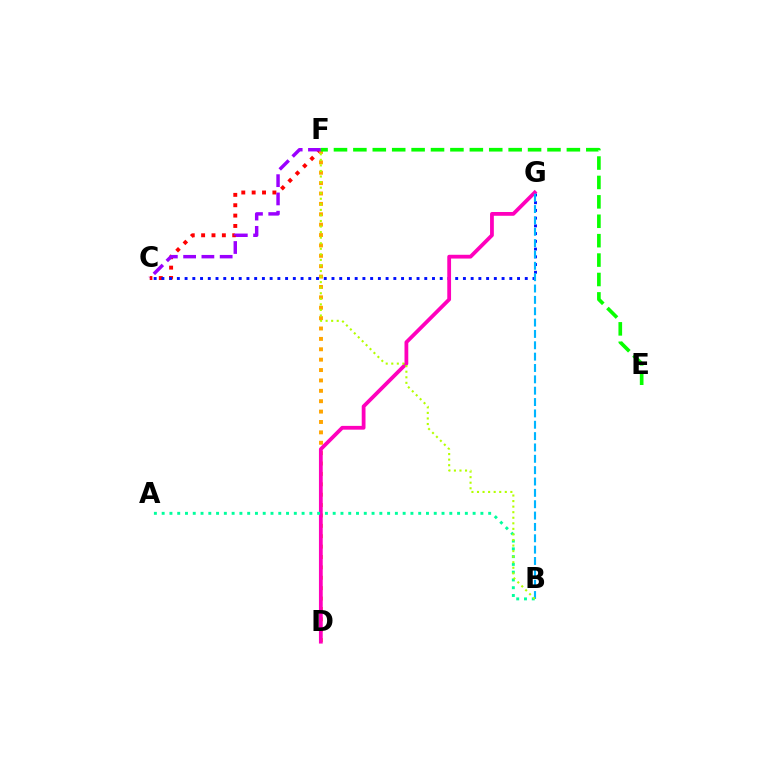{('C', 'F'): [{'color': '#ff0000', 'line_style': 'dotted', 'thickness': 2.82}, {'color': '#9b00ff', 'line_style': 'dashed', 'thickness': 2.48}], ('D', 'F'): [{'color': '#ffa500', 'line_style': 'dotted', 'thickness': 2.82}], ('C', 'G'): [{'color': '#0010ff', 'line_style': 'dotted', 'thickness': 2.1}], ('D', 'G'): [{'color': '#ff00bd', 'line_style': 'solid', 'thickness': 2.72}], ('B', 'G'): [{'color': '#00b5ff', 'line_style': 'dashed', 'thickness': 1.54}], ('A', 'B'): [{'color': '#00ff9d', 'line_style': 'dotted', 'thickness': 2.11}], ('E', 'F'): [{'color': '#08ff00', 'line_style': 'dashed', 'thickness': 2.64}], ('B', 'F'): [{'color': '#b3ff00', 'line_style': 'dotted', 'thickness': 1.51}]}